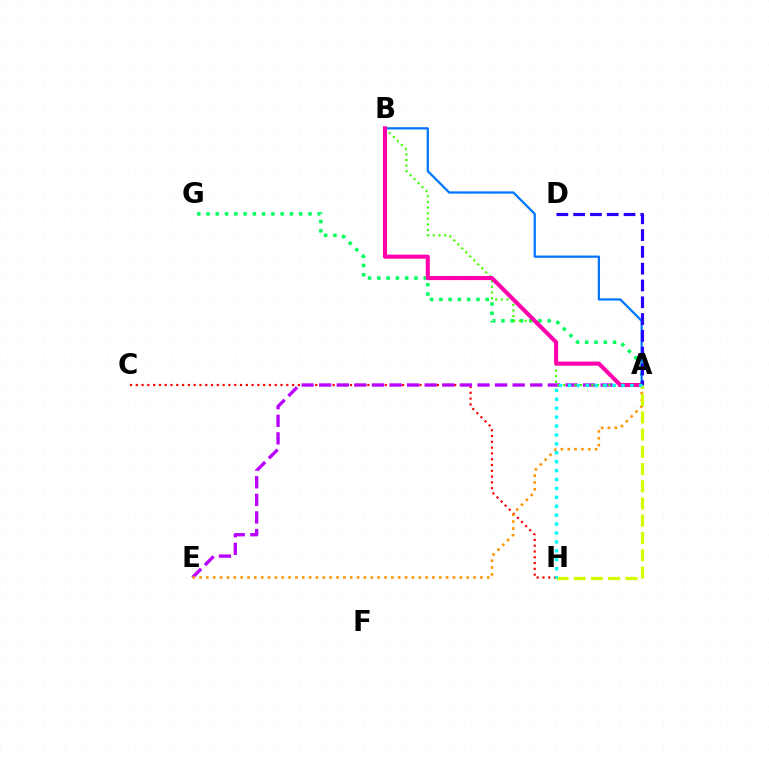{('C', 'H'): [{'color': '#ff0000', 'line_style': 'dotted', 'thickness': 1.57}], ('A', 'E'): [{'color': '#b900ff', 'line_style': 'dashed', 'thickness': 2.39}, {'color': '#ff9400', 'line_style': 'dotted', 'thickness': 1.86}], ('A', 'G'): [{'color': '#00ff5c', 'line_style': 'dotted', 'thickness': 2.52}], ('A', 'B'): [{'color': '#3dff00', 'line_style': 'dotted', 'thickness': 1.53}, {'color': '#0074ff', 'line_style': 'solid', 'thickness': 1.61}, {'color': '#ff00ac', 'line_style': 'solid', 'thickness': 2.93}], ('A', 'D'): [{'color': '#2500ff', 'line_style': 'dashed', 'thickness': 2.28}], ('A', 'H'): [{'color': '#d1ff00', 'line_style': 'dashed', 'thickness': 2.34}, {'color': '#00fff6', 'line_style': 'dotted', 'thickness': 2.42}]}